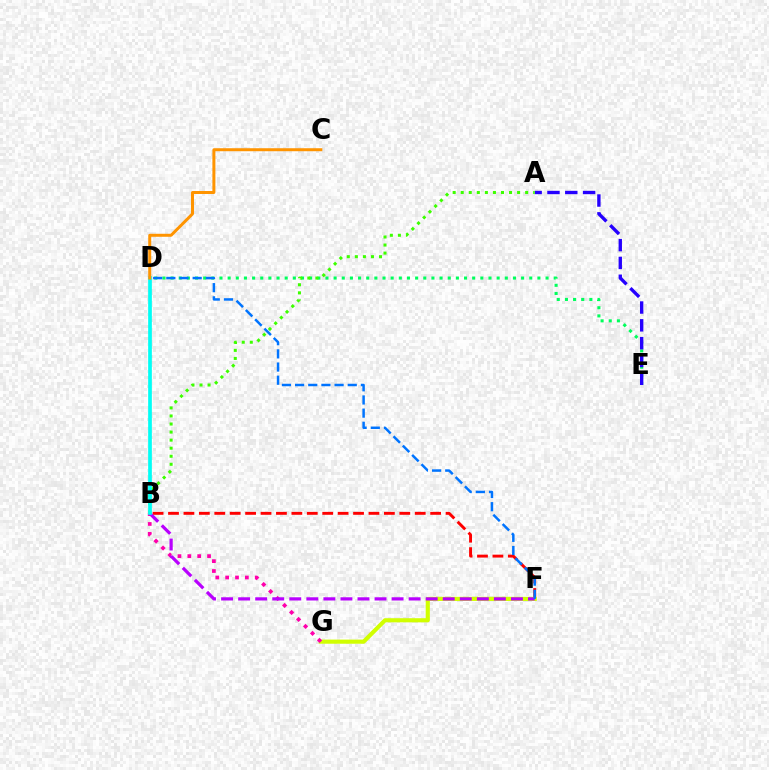{('B', 'F'): [{'color': '#ff0000', 'line_style': 'dashed', 'thickness': 2.09}, {'color': '#b900ff', 'line_style': 'dashed', 'thickness': 2.32}], ('F', 'G'): [{'color': '#d1ff00', 'line_style': 'solid', 'thickness': 2.98}], ('D', 'E'): [{'color': '#00ff5c', 'line_style': 'dotted', 'thickness': 2.21}], ('B', 'G'): [{'color': '#ff00ac', 'line_style': 'dotted', 'thickness': 2.68}], ('A', 'E'): [{'color': '#2500ff', 'line_style': 'dashed', 'thickness': 2.42}], ('A', 'B'): [{'color': '#3dff00', 'line_style': 'dotted', 'thickness': 2.19}], ('B', 'D'): [{'color': '#00fff6', 'line_style': 'solid', 'thickness': 2.66}], ('D', 'F'): [{'color': '#0074ff', 'line_style': 'dashed', 'thickness': 1.79}], ('C', 'D'): [{'color': '#ff9400', 'line_style': 'solid', 'thickness': 2.16}]}